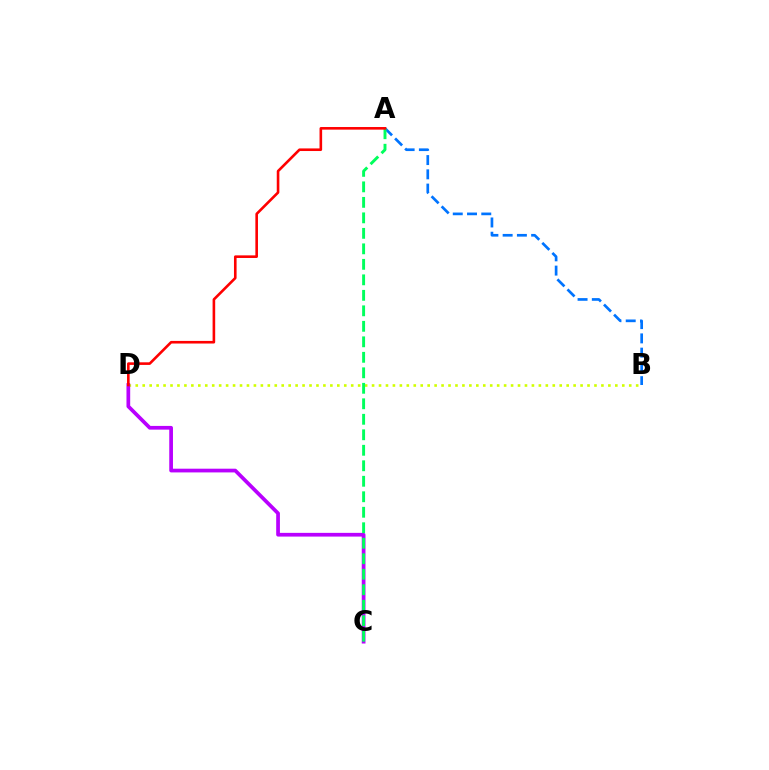{('B', 'D'): [{'color': '#d1ff00', 'line_style': 'dotted', 'thickness': 1.89}], ('A', 'B'): [{'color': '#0074ff', 'line_style': 'dashed', 'thickness': 1.94}], ('C', 'D'): [{'color': '#b900ff', 'line_style': 'solid', 'thickness': 2.68}], ('A', 'C'): [{'color': '#00ff5c', 'line_style': 'dashed', 'thickness': 2.1}], ('A', 'D'): [{'color': '#ff0000', 'line_style': 'solid', 'thickness': 1.88}]}